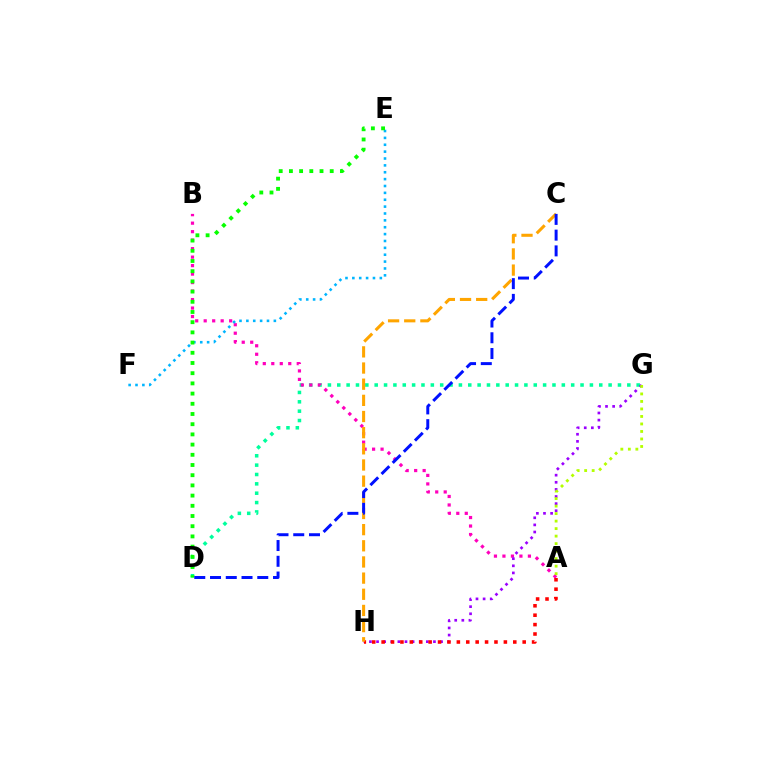{('D', 'G'): [{'color': '#00ff9d', 'line_style': 'dotted', 'thickness': 2.54}], ('A', 'B'): [{'color': '#ff00bd', 'line_style': 'dotted', 'thickness': 2.31}], ('G', 'H'): [{'color': '#9b00ff', 'line_style': 'dotted', 'thickness': 1.93}], ('A', 'G'): [{'color': '#b3ff00', 'line_style': 'dotted', 'thickness': 2.04}], ('E', 'F'): [{'color': '#00b5ff', 'line_style': 'dotted', 'thickness': 1.87}], ('A', 'H'): [{'color': '#ff0000', 'line_style': 'dotted', 'thickness': 2.56}], ('C', 'H'): [{'color': '#ffa500', 'line_style': 'dashed', 'thickness': 2.2}], ('D', 'E'): [{'color': '#08ff00', 'line_style': 'dotted', 'thickness': 2.77}], ('C', 'D'): [{'color': '#0010ff', 'line_style': 'dashed', 'thickness': 2.14}]}